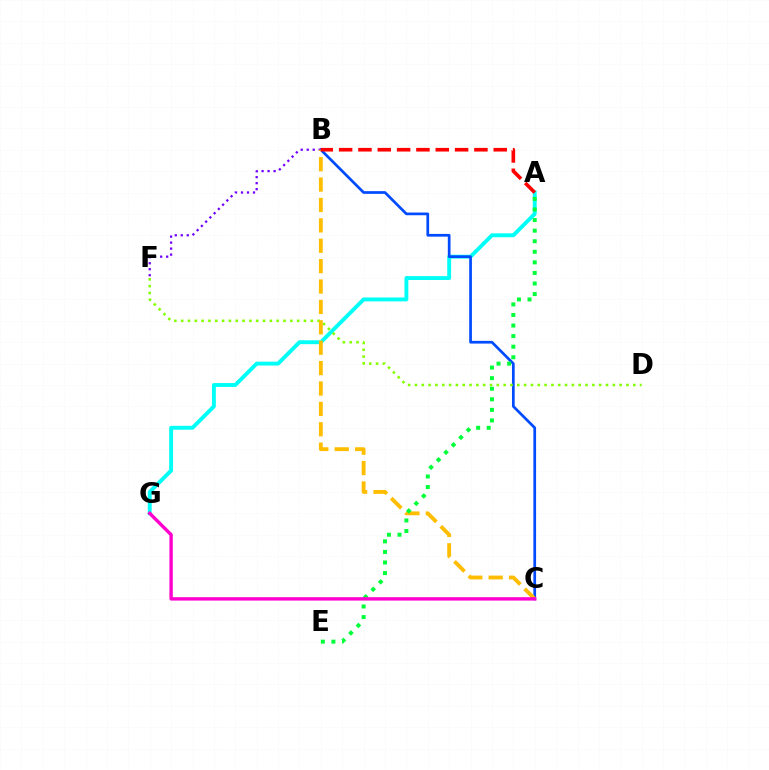{('A', 'G'): [{'color': '#00fff6', 'line_style': 'solid', 'thickness': 2.8}], ('B', 'C'): [{'color': '#004bff', 'line_style': 'solid', 'thickness': 1.95}, {'color': '#ffbd00', 'line_style': 'dashed', 'thickness': 2.77}], ('B', 'F'): [{'color': '#7200ff', 'line_style': 'dotted', 'thickness': 1.63}], ('D', 'F'): [{'color': '#84ff00', 'line_style': 'dotted', 'thickness': 1.85}], ('A', 'E'): [{'color': '#00ff39', 'line_style': 'dotted', 'thickness': 2.87}], ('A', 'B'): [{'color': '#ff0000', 'line_style': 'dashed', 'thickness': 2.63}], ('C', 'G'): [{'color': '#ff00cf', 'line_style': 'solid', 'thickness': 2.43}]}